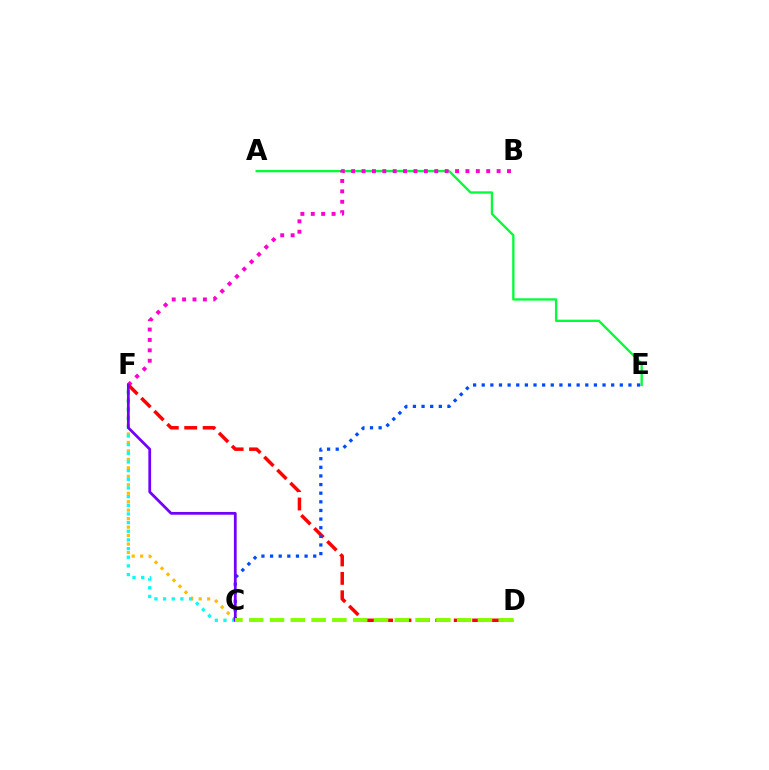{('C', 'F'): [{'color': '#ffbd00', 'line_style': 'dotted', 'thickness': 2.3}, {'color': '#00fff6', 'line_style': 'dotted', 'thickness': 2.35}, {'color': '#7200ff', 'line_style': 'solid', 'thickness': 1.98}], ('A', 'E'): [{'color': '#00ff39', 'line_style': 'solid', 'thickness': 1.67}], ('B', 'F'): [{'color': '#ff00cf', 'line_style': 'dotted', 'thickness': 2.82}], ('D', 'F'): [{'color': '#ff0000', 'line_style': 'dashed', 'thickness': 2.5}], ('C', 'E'): [{'color': '#004bff', 'line_style': 'dotted', 'thickness': 2.34}], ('C', 'D'): [{'color': '#84ff00', 'line_style': 'dashed', 'thickness': 2.82}]}